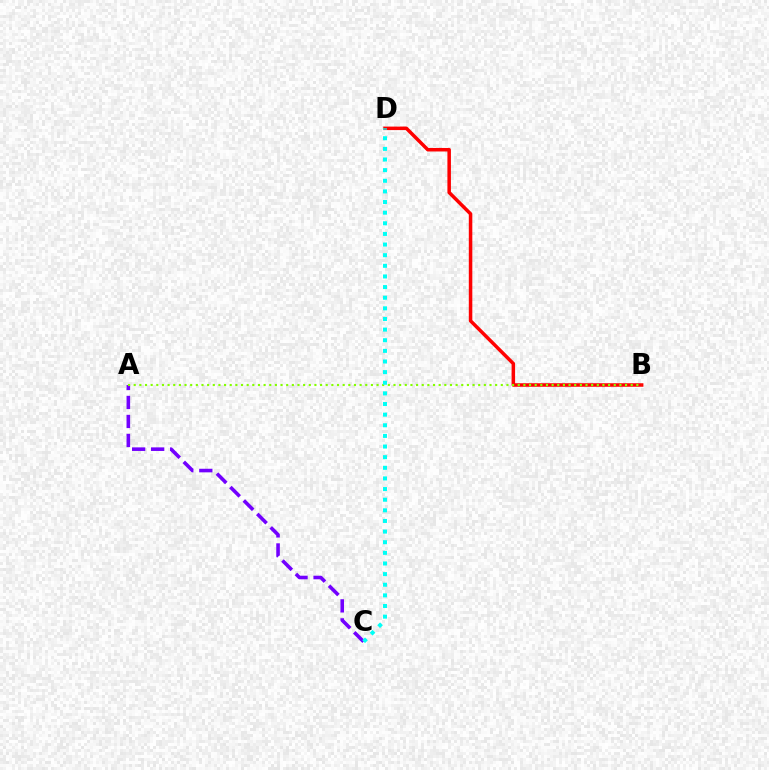{('B', 'D'): [{'color': '#ff0000', 'line_style': 'solid', 'thickness': 2.53}], ('A', 'C'): [{'color': '#7200ff', 'line_style': 'dashed', 'thickness': 2.58}], ('A', 'B'): [{'color': '#84ff00', 'line_style': 'dotted', 'thickness': 1.53}], ('C', 'D'): [{'color': '#00fff6', 'line_style': 'dotted', 'thickness': 2.89}]}